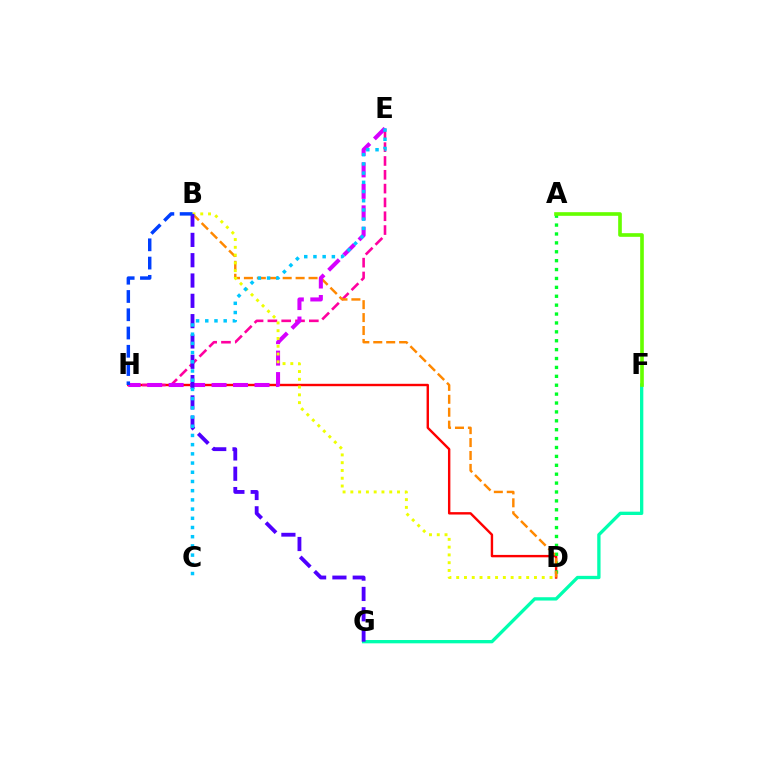{('D', 'H'): [{'color': '#ff0000', 'line_style': 'solid', 'thickness': 1.73}], ('A', 'D'): [{'color': '#00ff27', 'line_style': 'dotted', 'thickness': 2.42}], ('E', 'H'): [{'color': '#ff00a0', 'line_style': 'dashed', 'thickness': 1.88}, {'color': '#d600ff', 'line_style': 'dashed', 'thickness': 2.92}], ('B', 'D'): [{'color': '#ff8800', 'line_style': 'dashed', 'thickness': 1.76}, {'color': '#eeff00', 'line_style': 'dotted', 'thickness': 2.11}], ('F', 'G'): [{'color': '#00ffaf', 'line_style': 'solid', 'thickness': 2.39}], ('B', 'G'): [{'color': '#4f00ff', 'line_style': 'dashed', 'thickness': 2.76}], ('A', 'F'): [{'color': '#66ff00', 'line_style': 'solid', 'thickness': 2.63}], ('C', 'E'): [{'color': '#00c7ff', 'line_style': 'dotted', 'thickness': 2.5}], ('B', 'H'): [{'color': '#003fff', 'line_style': 'dashed', 'thickness': 2.48}]}